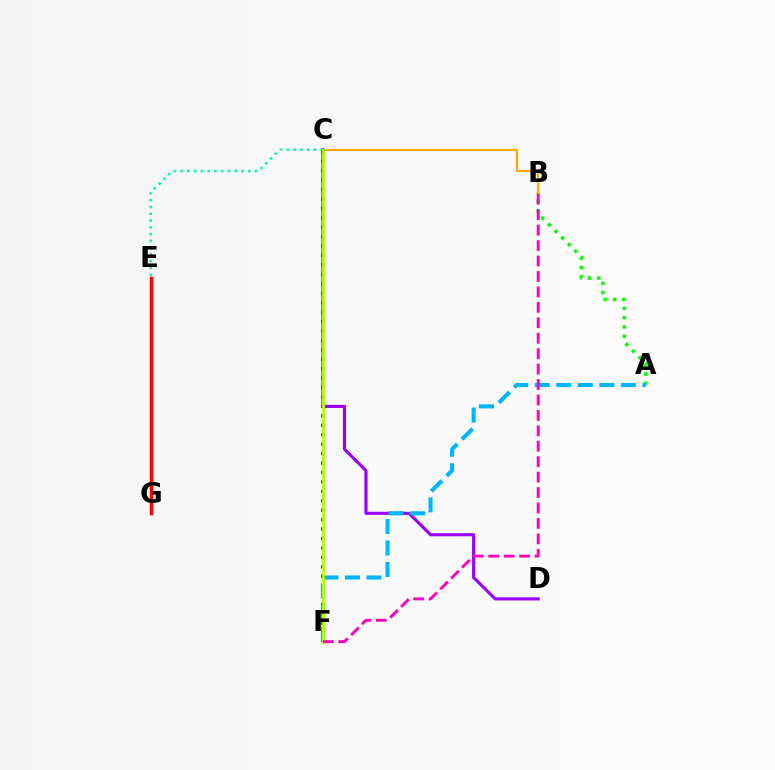{('C', 'F'): [{'color': '#0010ff', 'line_style': 'dotted', 'thickness': 2.56}, {'color': '#b3ff00', 'line_style': 'solid', 'thickness': 2.06}], ('E', 'G'): [{'color': '#ff0000', 'line_style': 'solid', 'thickness': 2.5}], ('C', 'D'): [{'color': '#9b00ff', 'line_style': 'solid', 'thickness': 2.24}], ('C', 'E'): [{'color': '#00ff9d', 'line_style': 'dotted', 'thickness': 1.84}], ('A', 'B'): [{'color': '#08ff00', 'line_style': 'dotted', 'thickness': 2.53}], ('A', 'F'): [{'color': '#00b5ff', 'line_style': 'dashed', 'thickness': 2.93}], ('B', 'C'): [{'color': '#ffa500', 'line_style': 'solid', 'thickness': 1.51}], ('B', 'F'): [{'color': '#ff00bd', 'line_style': 'dashed', 'thickness': 2.1}]}